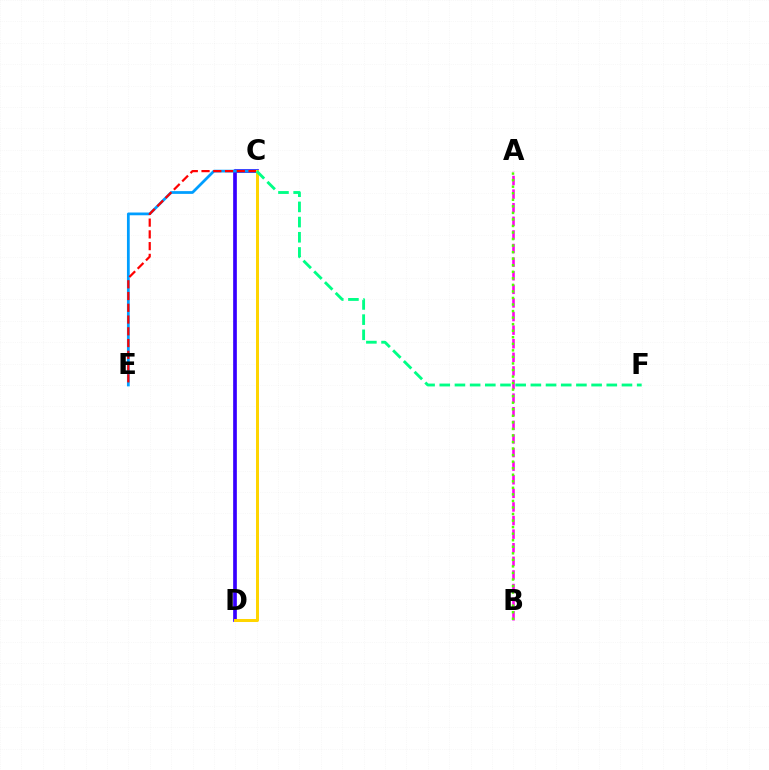{('A', 'B'): [{'color': '#ff00ed', 'line_style': 'dashed', 'thickness': 1.85}, {'color': '#4fff00', 'line_style': 'dotted', 'thickness': 1.78}], ('C', 'D'): [{'color': '#3700ff', 'line_style': 'solid', 'thickness': 2.65}, {'color': '#ffd500', 'line_style': 'solid', 'thickness': 2.17}], ('C', 'E'): [{'color': '#009eff', 'line_style': 'solid', 'thickness': 1.99}, {'color': '#ff0000', 'line_style': 'dashed', 'thickness': 1.6}], ('C', 'F'): [{'color': '#00ff86', 'line_style': 'dashed', 'thickness': 2.06}]}